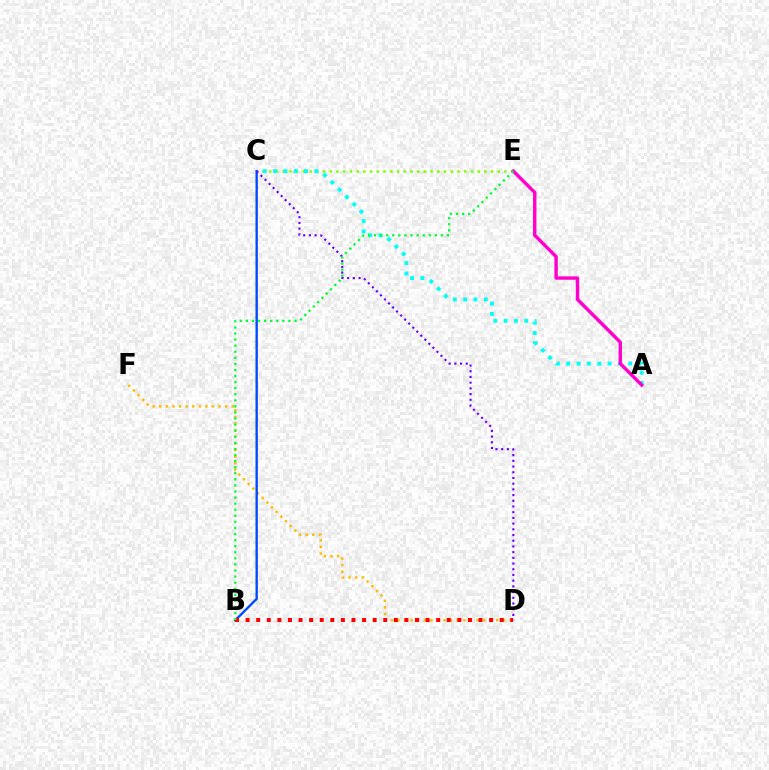{('D', 'F'): [{'color': '#ffbd00', 'line_style': 'dotted', 'thickness': 1.79}], ('B', 'C'): [{'color': '#004bff', 'line_style': 'solid', 'thickness': 1.71}], ('C', 'E'): [{'color': '#84ff00', 'line_style': 'dotted', 'thickness': 1.83}], ('C', 'D'): [{'color': '#7200ff', 'line_style': 'dotted', 'thickness': 1.55}], ('A', 'C'): [{'color': '#00fff6', 'line_style': 'dotted', 'thickness': 2.8}], ('A', 'E'): [{'color': '#ff00cf', 'line_style': 'solid', 'thickness': 2.45}], ('B', 'D'): [{'color': '#ff0000', 'line_style': 'dotted', 'thickness': 2.88}], ('B', 'E'): [{'color': '#00ff39', 'line_style': 'dotted', 'thickness': 1.65}]}